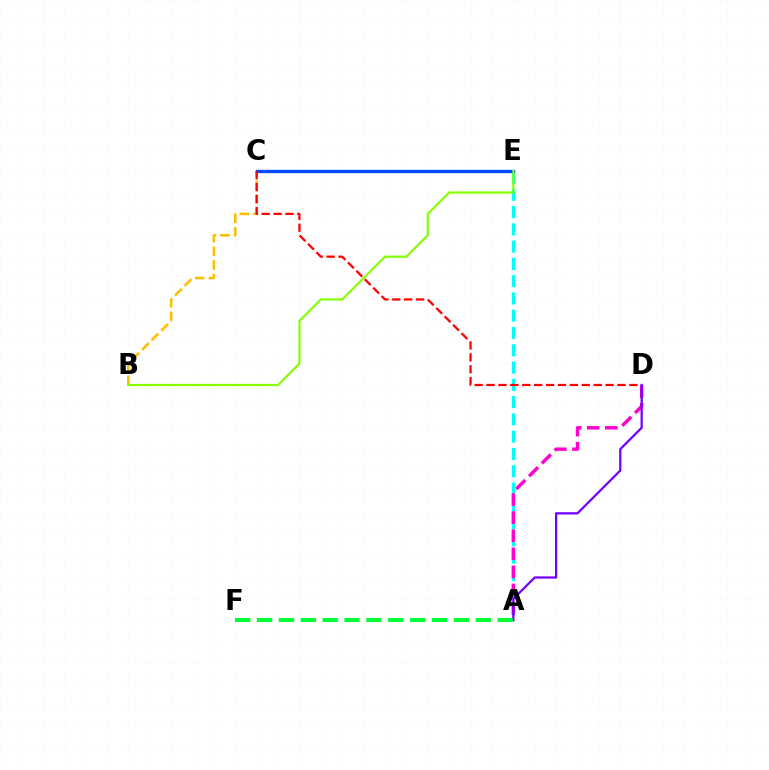{('A', 'E'): [{'color': '#00fff6', 'line_style': 'dashed', 'thickness': 2.35}], ('B', 'C'): [{'color': '#ffbd00', 'line_style': 'dashed', 'thickness': 1.85}], ('A', 'D'): [{'color': '#ff00cf', 'line_style': 'dashed', 'thickness': 2.46}, {'color': '#7200ff', 'line_style': 'solid', 'thickness': 1.62}], ('A', 'F'): [{'color': '#00ff39', 'line_style': 'dashed', 'thickness': 2.97}], ('C', 'E'): [{'color': '#004bff', 'line_style': 'solid', 'thickness': 2.41}], ('C', 'D'): [{'color': '#ff0000', 'line_style': 'dashed', 'thickness': 1.62}], ('B', 'E'): [{'color': '#84ff00', 'line_style': 'solid', 'thickness': 1.56}]}